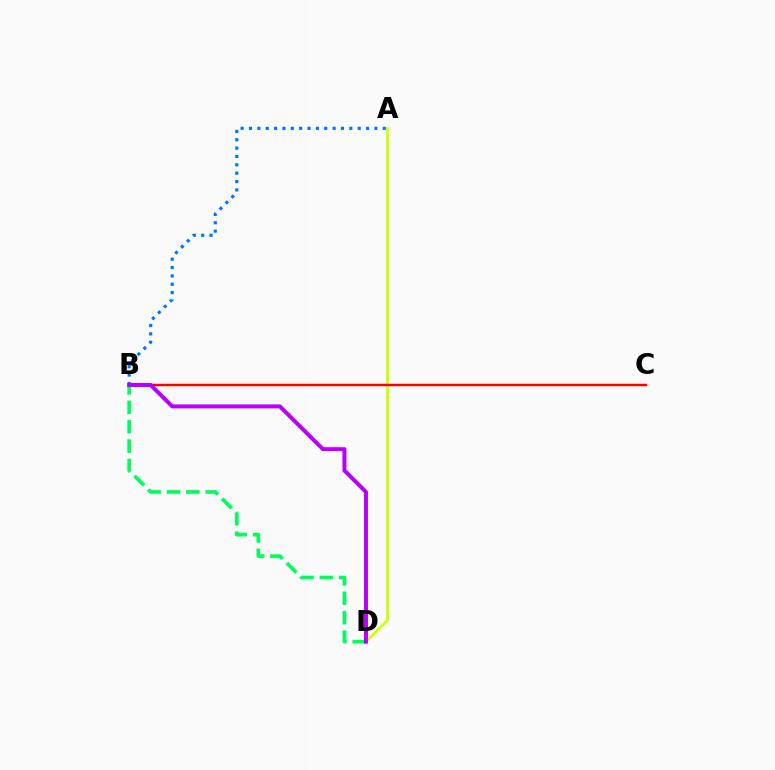{('A', 'D'): [{'color': '#d1ff00', 'line_style': 'solid', 'thickness': 1.98}], ('A', 'B'): [{'color': '#0074ff', 'line_style': 'dotted', 'thickness': 2.27}], ('B', 'D'): [{'color': '#00ff5c', 'line_style': 'dashed', 'thickness': 2.63}, {'color': '#b900ff', 'line_style': 'solid', 'thickness': 2.88}], ('B', 'C'): [{'color': '#ff0000', 'line_style': 'solid', 'thickness': 1.77}]}